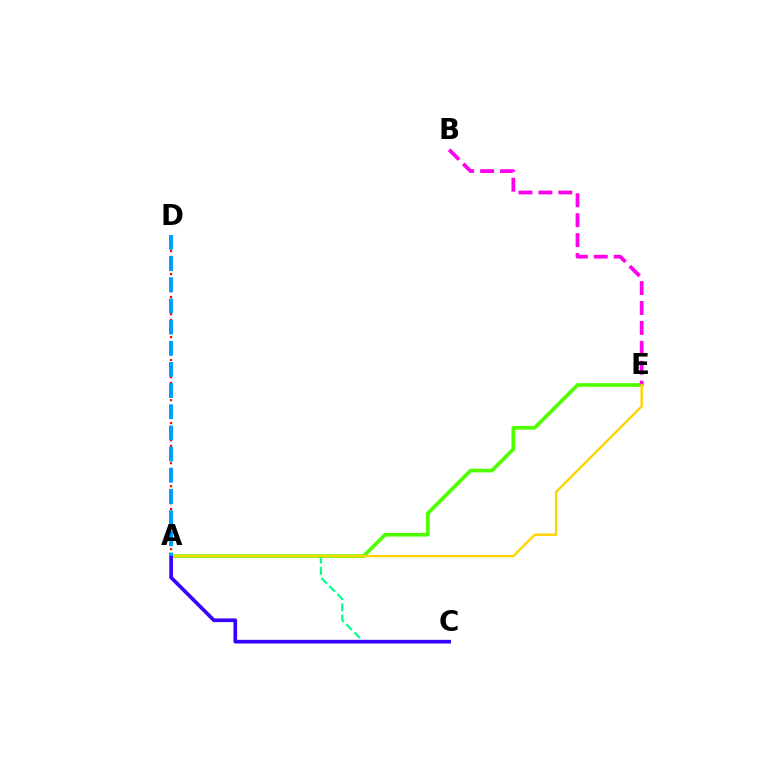{('A', 'E'): [{'color': '#4fff00', 'line_style': 'solid', 'thickness': 2.66}, {'color': '#ffd500', 'line_style': 'solid', 'thickness': 1.73}], ('A', 'C'): [{'color': '#00ff86', 'line_style': 'dashed', 'thickness': 1.54}, {'color': '#3700ff', 'line_style': 'solid', 'thickness': 2.64}], ('B', 'E'): [{'color': '#ff00ed', 'line_style': 'dashed', 'thickness': 2.71}], ('A', 'D'): [{'color': '#ff0000', 'line_style': 'dotted', 'thickness': 1.56}, {'color': '#009eff', 'line_style': 'dashed', 'thickness': 2.88}]}